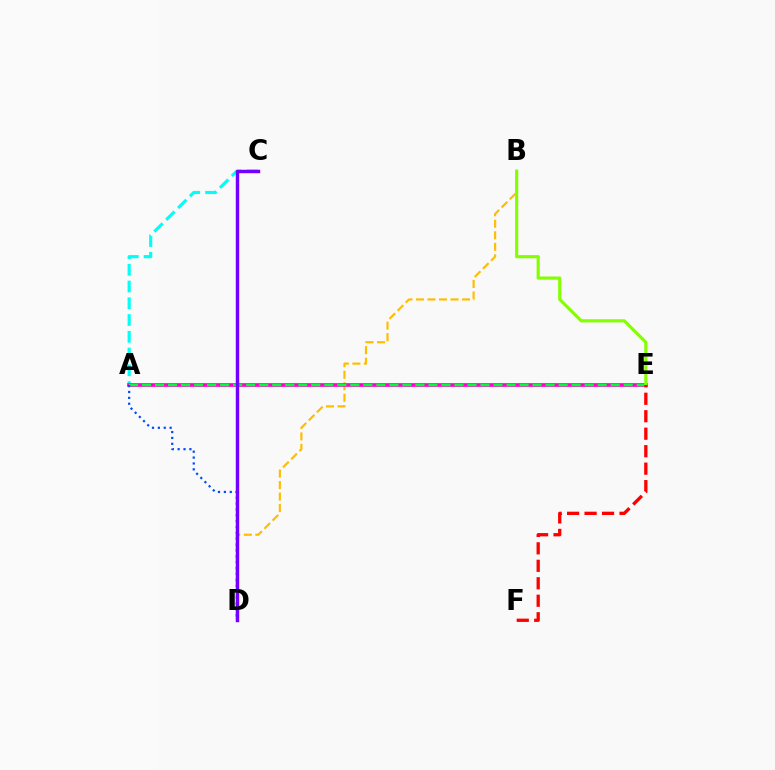{('A', 'C'): [{'color': '#00fff6', 'line_style': 'dashed', 'thickness': 2.28}], ('B', 'D'): [{'color': '#ffbd00', 'line_style': 'dashed', 'thickness': 1.57}], ('A', 'E'): [{'color': '#ff00cf', 'line_style': 'solid', 'thickness': 2.66}, {'color': '#00ff39', 'line_style': 'dashed', 'thickness': 1.77}], ('B', 'E'): [{'color': '#84ff00', 'line_style': 'solid', 'thickness': 2.26}], ('A', 'D'): [{'color': '#004bff', 'line_style': 'dotted', 'thickness': 1.6}], ('E', 'F'): [{'color': '#ff0000', 'line_style': 'dashed', 'thickness': 2.37}], ('C', 'D'): [{'color': '#7200ff', 'line_style': 'solid', 'thickness': 2.48}]}